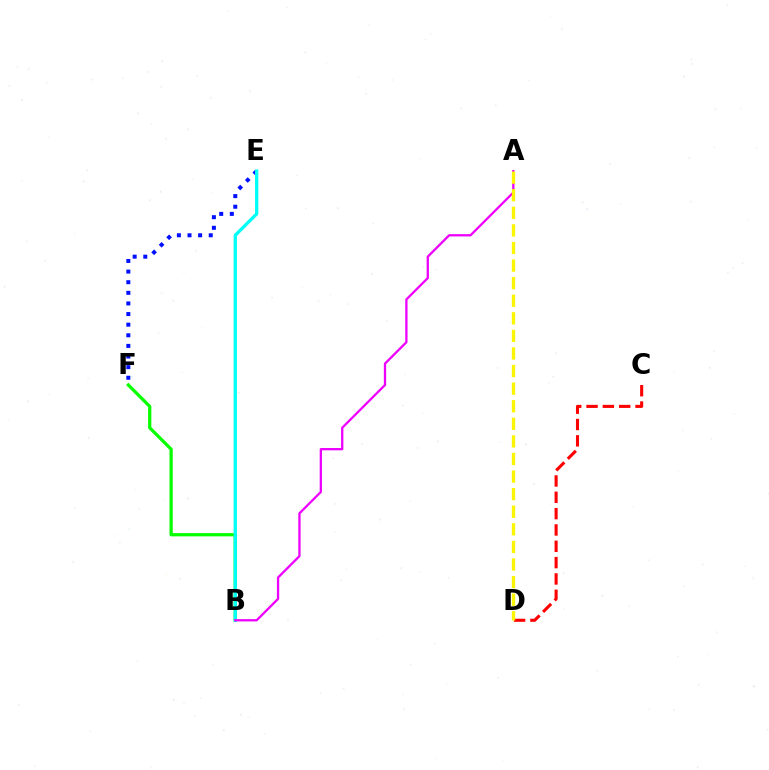{('B', 'F'): [{'color': '#08ff00', 'line_style': 'solid', 'thickness': 2.34}], ('E', 'F'): [{'color': '#0010ff', 'line_style': 'dotted', 'thickness': 2.88}], ('B', 'E'): [{'color': '#00fff6', 'line_style': 'solid', 'thickness': 2.37}], ('C', 'D'): [{'color': '#ff0000', 'line_style': 'dashed', 'thickness': 2.22}], ('A', 'B'): [{'color': '#ee00ff', 'line_style': 'solid', 'thickness': 1.65}], ('A', 'D'): [{'color': '#fcf500', 'line_style': 'dashed', 'thickness': 2.39}]}